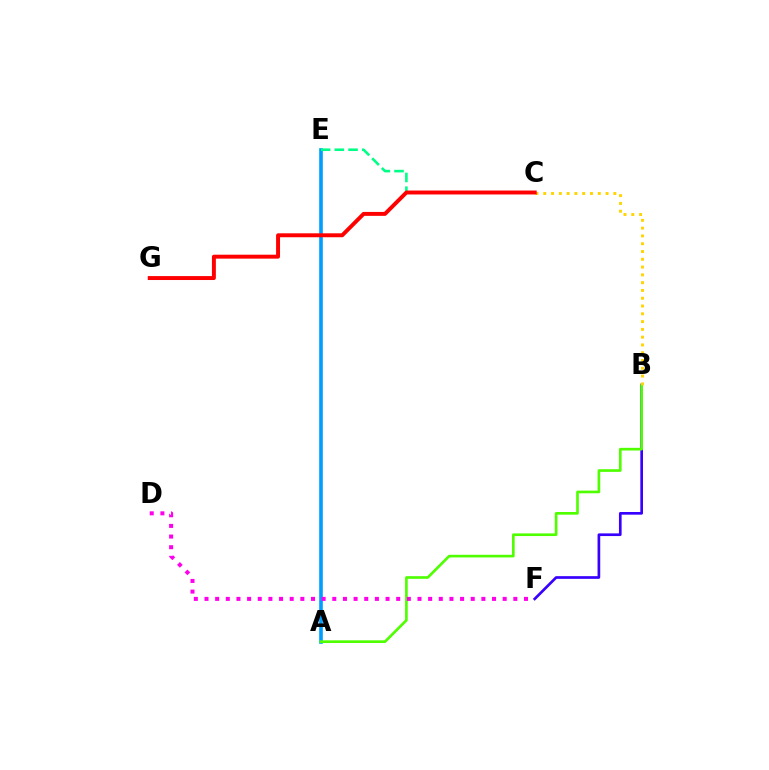{('B', 'F'): [{'color': '#3700ff', 'line_style': 'solid', 'thickness': 1.93}], ('A', 'E'): [{'color': '#009eff', 'line_style': 'solid', 'thickness': 2.6}], ('A', 'B'): [{'color': '#4fff00', 'line_style': 'solid', 'thickness': 1.91}], ('B', 'C'): [{'color': '#ffd500', 'line_style': 'dotted', 'thickness': 2.12}], ('C', 'E'): [{'color': '#00ff86', 'line_style': 'dashed', 'thickness': 1.86}], ('C', 'G'): [{'color': '#ff0000', 'line_style': 'solid', 'thickness': 2.83}], ('D', 'F'): [{'color': '#ff00ed', 'line_style': 'dotted', 'thickness': 2.89}]}